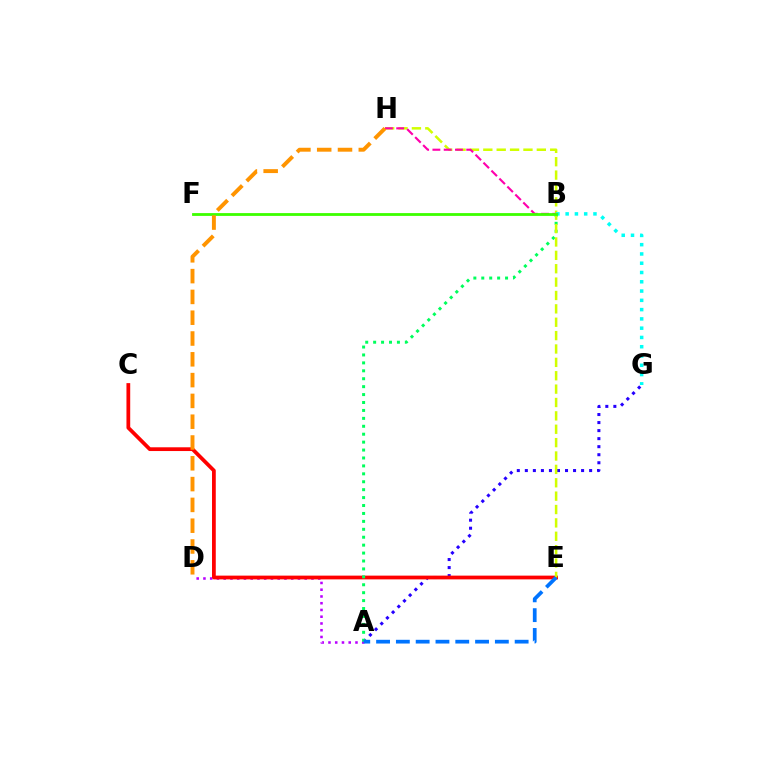{('A', 'G'): [{'color': '#2500ff', 'line_style': 'dotted', 'thickness': 2.18}], ('A', 'D'): [{'color': '#b900ff', 'line_style': 'dotted', 'thickness': 1.83}], ('C', 'E'): [{'color': '#ff0000', 'line_style': 'solid', 'thickness': 2.7}], ('A', 'B'): [{'color': '#00ff5c', 'line_style': 'dotted', 'thickness': 2.15}], ('E', 'H'): [{'color': '#d1ff00', 'line_style': 'dashed', 'thickness': 1.82}], ('B', 'H'): [{'color': '#ff00ac', 'line_style': 'dashed', 'thickness': 1.53}], ('B', 'G'): [{'color': '#00fff6', 'line_style': 'dotted', 'thickness': 2.52}], ('B', 'F'): [{'color': '#3dff00', 'line_style': 'solid', 'thickness': 2.02}], ('D', 'H'): [{'color': '#ff9400', 'line_style': 'dashed', 'thickness': 2.83}], ('A', 'E'): [{'color': '#0074ff', 'line_style': 'dashed', 'thickness': 2.69}]}